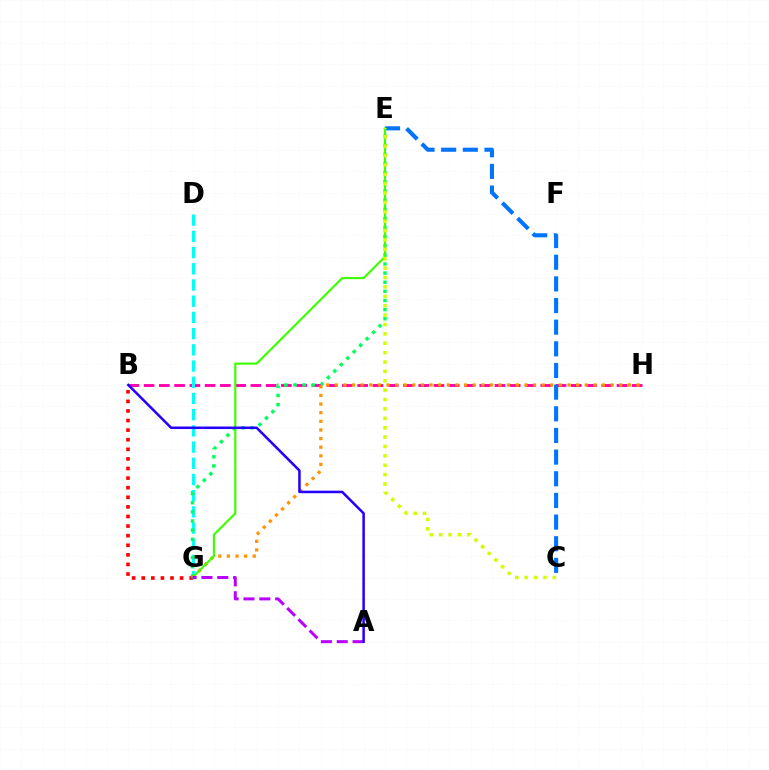{('B', 'H'): [{'color': '#ff00ac', 'line_style': 'dashed', 'thickness': 2.07}], ('D', 'G'): [{'color': '#00fff6', 'line_style': 'dashed', 'thickness': 2.2}], ('C', 'E'): [{'color': '#0074ff', 'line_style': 'dashed', 'thickness': 2.94}, {'color': '#d1ff00', 'line_style': 'dotted', 'thickness': 2.55}], ('E', 'G'): [{'color': '#00ff5c', 'line_style': 'dotted', 'thickness': 2.48}, {'color': '#3dff00', 'line_style': 'solid', 'thickness': 1.55}], ('B', 'G'): [{'color': '#ff0000', 'line_style': 'dotted', 'thickness': 2.61}], ('G', 'H'): [{'color': '#ff9400', 'line_style': 'dotted', 'thickness': 2.34}], ('A', 'G'): [{'color': '#b900ff', 'line_style': 'dashed', 'thickness': 2.15}], ('A', 'B'): [{'color': '#2500ff', 'line_style': 'solid', 'thickness': 1.82}]}